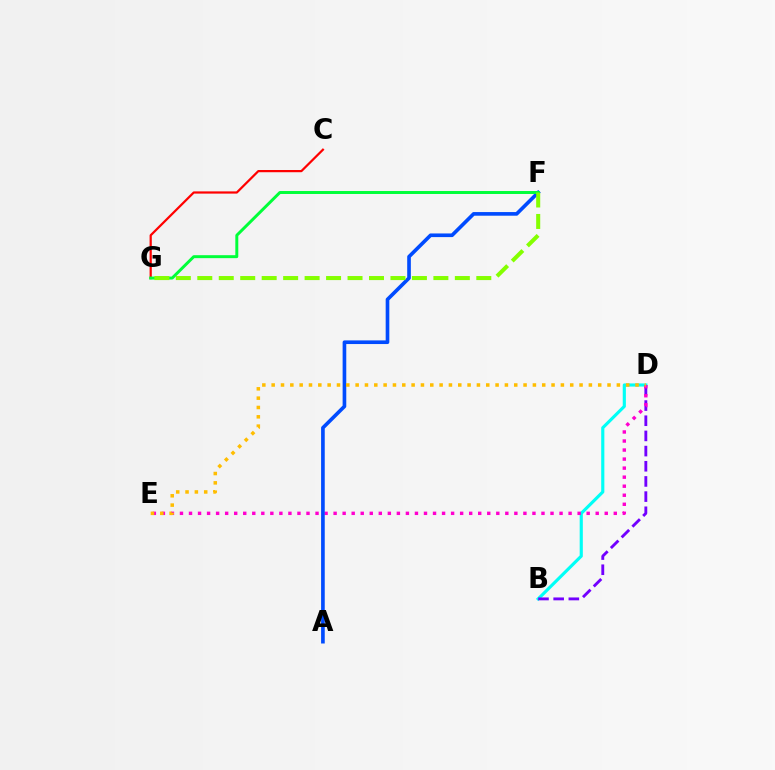{('B', 'D'): [{'color': '#00fff6', 'line_style': 'solid', 'thickness': 2.27}, {'color': '#7200ff', 'line_style': 'dashed', 'thickness': 2.06}], ('D', 'E'): [{'color': '#ff00cf', 'line_style': 'dotted', 'thickness': 2.46}, {'color': '#ffbd00', 'line_style': 'dotted', 'thickness': 2.53}], ('A', 'F'): [{'color': '#004bff', 'line_style': 'solid', 'thickness': 2.63}], ('C', 'G'): [{'color': '#ff0000', 'line_style': 'solid', 'thickness': 1.6}], ('F', 'G'): [{'color': '#00ff39', 'line_style': 'solid', 'thickness': 2.13}, {'color': '#84ff00', 'line_style': 'dashed', 'thickness': 2.92}]}